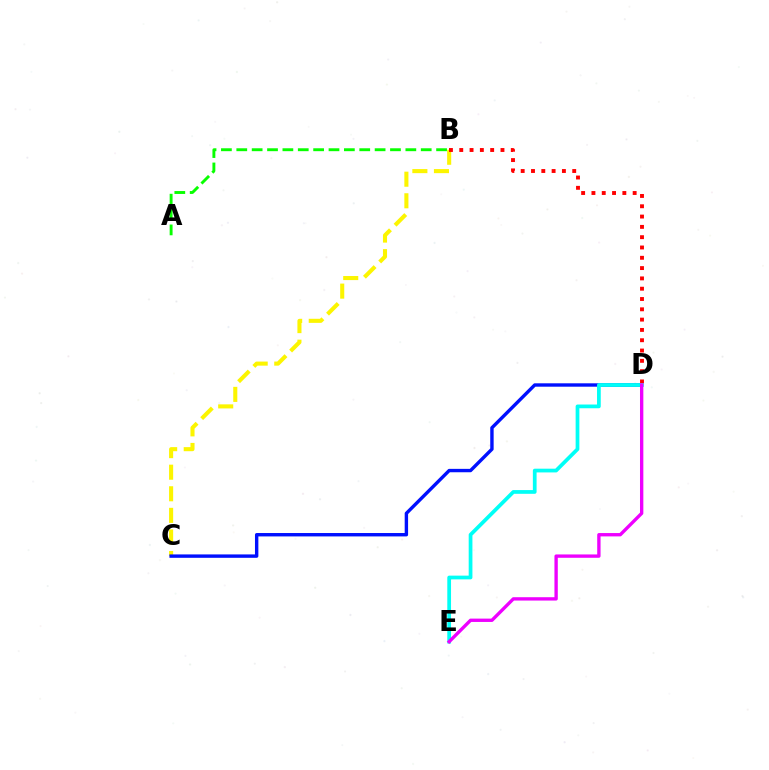{('B', 'C'): [{'color': '#fcf500', 'line_style': 'dashed', 'thickness': 2.93}], ('C', 'D'): [{'color': '#0010ff', 'line_style': 'solid', 'thickness': 2.44}], ('B', 'D'): [{'color': '#ff0000', 'line_style': 'dotted', 'thickness': 2.8}], ('D', 'E'): [{'color': '#00fff6', 'line_style': 'solid', 'thickness': 2.69}, {'color': '#ee00ff', 'line_style': 'solid', 'thickness': 2.41}], ('A', 'B'): [{'color': '#08ff00', 'line_style': 'dashed', 'thickness': 2.09}]}